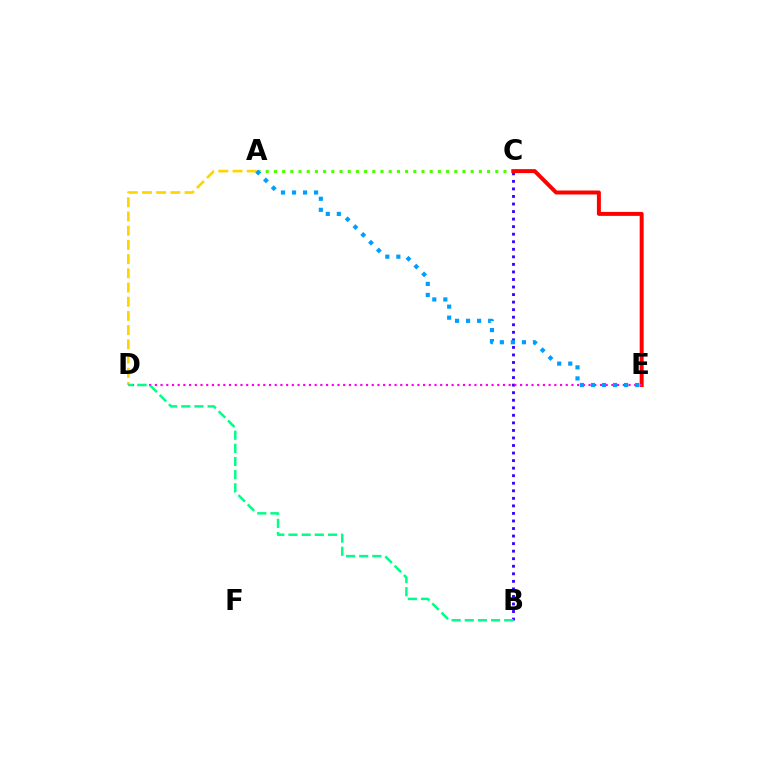{('B', 'C'): [{'color': '#3700ff', 'line_style': 'dotted', 'thickness': 2.05}], ('A', 'C'): [{'color': '#4fff00', 'line_style': 'dotted', 'thickness': 2.23}], ('C', 'E'): [{'color': '#ff0000', 'line_style': 'solid', 'thickness': 2.86}], ('A', 'D'): [{'color': '#ffd500', 'line_style': 'dashed', 'thickness': 1.93}], ('D', 'E'): [{'color': '#ff00ed', 'line_style': 'dotted', 'thickness': 1.55}], ('A', 'E'): [{'color': '#009eff', 'line_style': 'dotted', 'thickness': 3.0}], ('B', 'D'): [{'color': '#00ff86', 'line_style': 'dashed', 'thickness': 1.79}]}